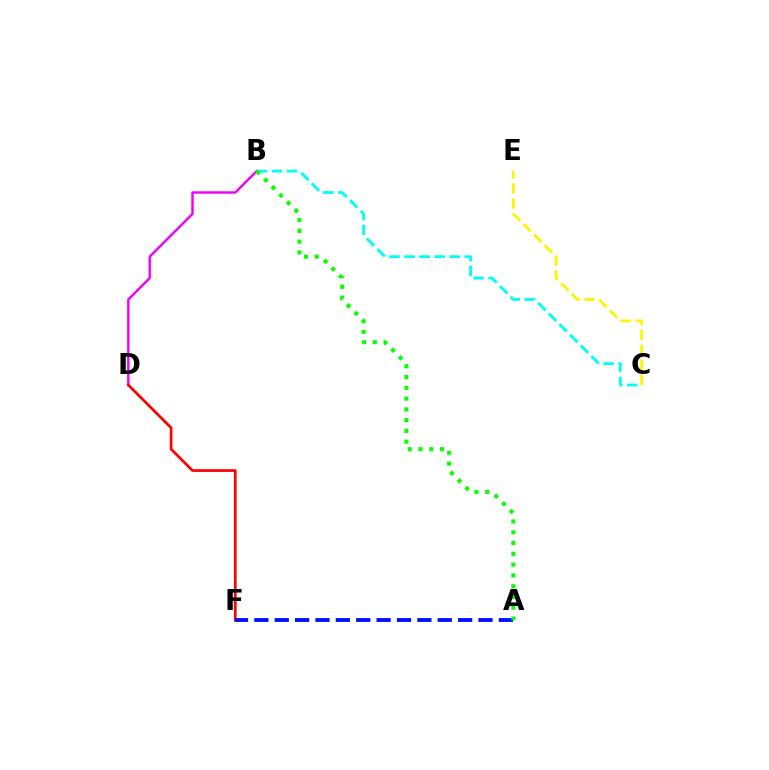{('B', 'D'): [{'color': '#ee00ff', 'line_style': 'solid', 'thickness': 1.74}], ('D', 'F'): [{'color': '#ff0000', 'line_style': 'solid', 'thickness': 1.96}], ('C', 'E'): [{'color': '#fcf500', 'line_style': 'dashed', 'thickness': 2.03}], ('B', 'C'): [{'color': '#00fff6', 'line_style': 'dashed', 'thickness': 2.04}], ('A', 'F'): [{'color': '#0010ff', 'line_style': 'dashed', 'thickness': 2.77}], ('A', 'B'): [{'color': '#08ff00', 'line_style': 'dotted', 'thickness': 2.93}]}